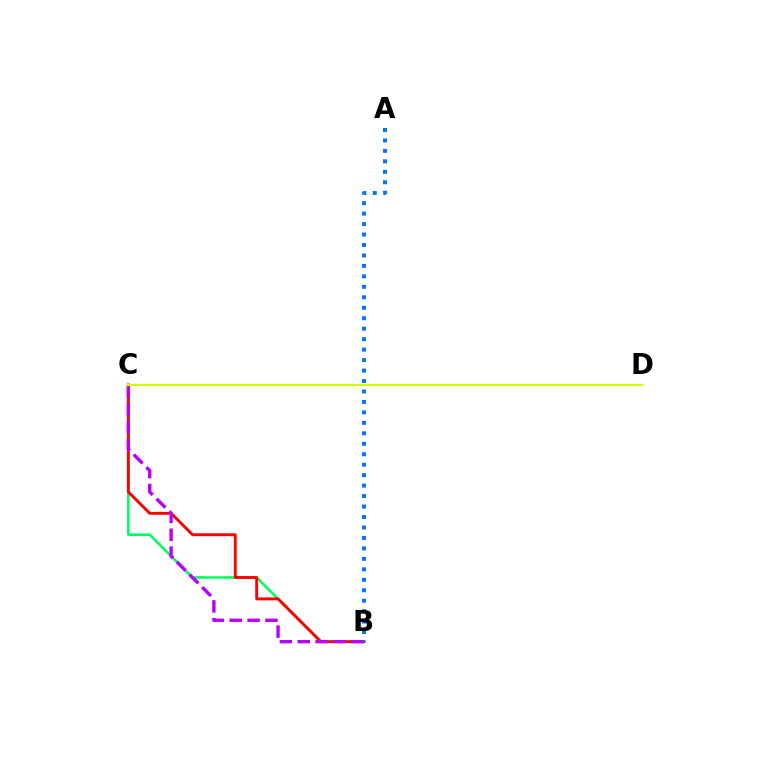{('B', 'C'): [{'color': '#00ff5c', 'line_style': 'solid', 'thickness': 1.85}, {'color': '#ff0000', 'line_style': 'solid', 'thickness': 2.08}, {'color': '#b900ff', 'line_style': 'dashed', 'thickness': 2.43}], ('C', 'D'): [{'color': '#d1ff00', 'line_style': 'solid', 'thickness': 1.64}], ('A', 'B'): [{'color': '#0074ff', 'line_style': 'dotted', 'thickness': 2.84}]}